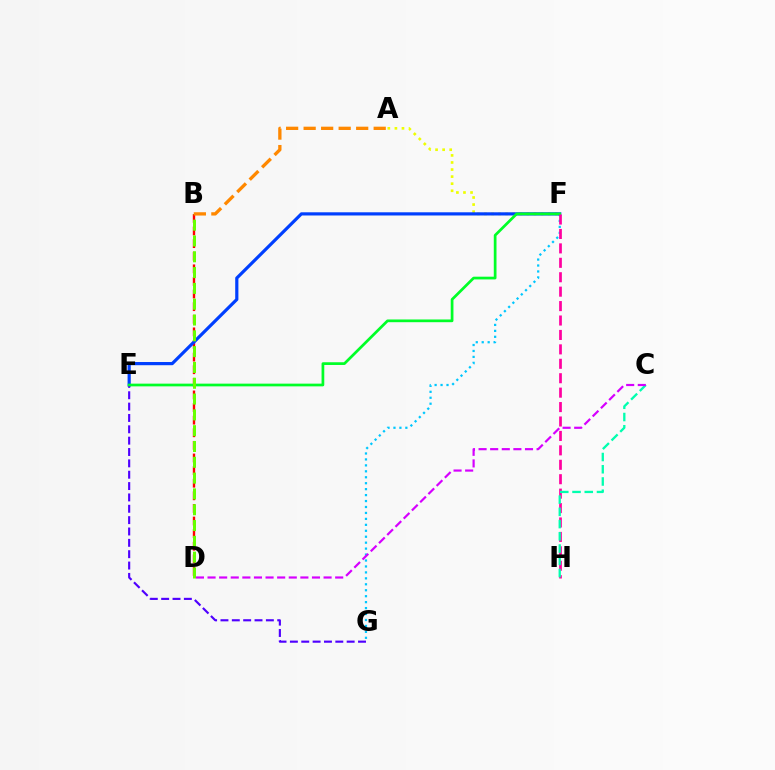{('F', 'G'): [{'color': '#00c7ff', 'line_style': 'dotted', 'thickness': 1.62}], ('A', 'F'): [{'color': '#eeff00', 'line_style': 'dotted', 'thickness': 1.92}], ('B', 'D'): [{'color': '#ff0000', 'line_style': 'dashed', 'thickness': 1.71}, {'color': '#66ff00', 'line_style': 'dashed', 'thickness': 2.15}], ('E', 'F'): [{'color': '#003fff', 'line_style': 'solid', 'thickness': 2.3}, {'color': '#00ff27', 'line_style': 'solid', 'thickness': 1.96}], ('E', 'G'): [{'color': '#4f00ff', 'line_style': 'dashed', 'thickness': 1.54}], ('F', 'H'): [{'color': '#ff00a0', 'line_style': 'dashed', 'thickness': 1.96}], ('A', 'B'): [{'color': '#ff8800', 'line_style': 'dashed', 'thickness': 2.38}], ('C', 'H'): [{'color': '#00ffaf', 'line_style': 'dashed', 'thickness': 1.66}], ('C', 'D'): [{'color': '#d600ff', 'line_style': 'dashed', 'thickness': 1.58}]}